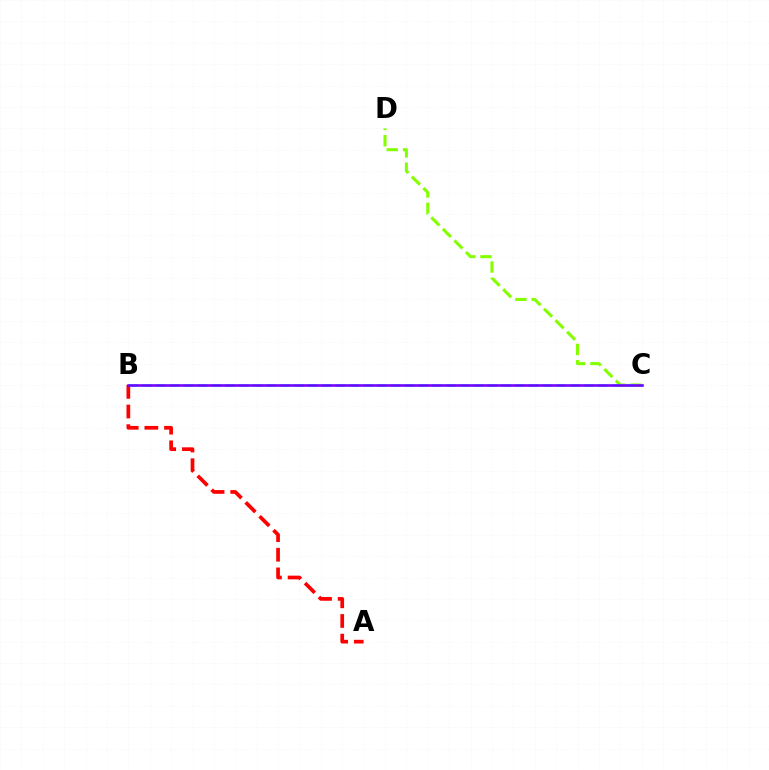{('C', 'D'): [{'color': '#84ff00', 'line_style': 'dashed', 'thickness': 2.21}], ('B', 'C'): [{'color': '#00fff6', 'line_style': 'dashed', 'thickness': 1.87}, {'color': '#7200ff', 'line_style': 'solid', 'thickness': 1.85}], ('A', 'B'): [{'color': '#ff0000', 'line_style': 'dashed', 'thickness': 2.67}]}